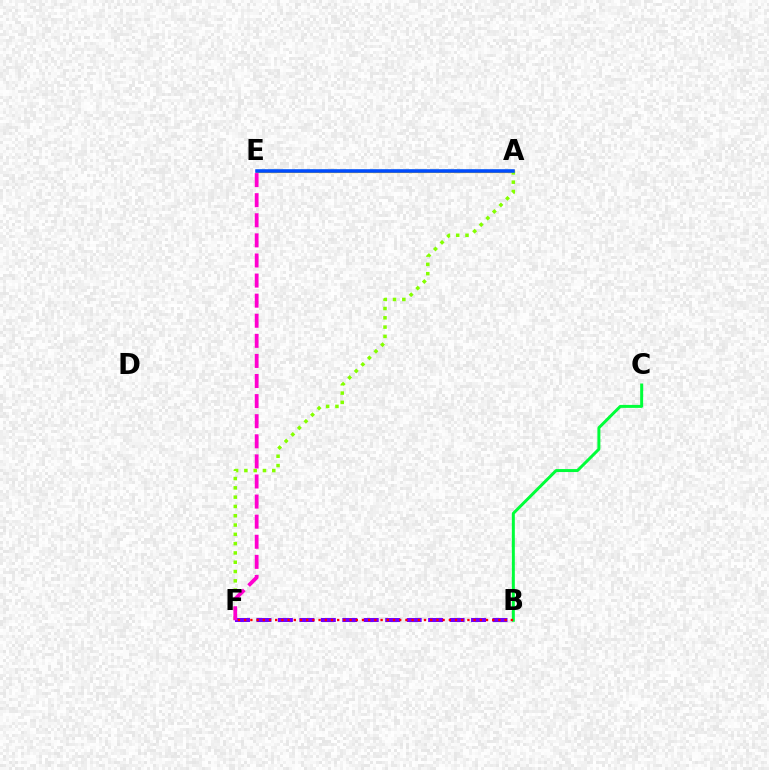{('B', 'C'): [{'color': '#00ff39', 'line_style': 'solid', 'thickness': 2.15}], ('A', 'E'): [{'color': '#ffbd00', 'line_style': 'solid', 'thickness': 2.36}, {'color': '#00fff6', 'line_style': 'dashed', 'thickness': 1.68}, {'color': '#004bff', 'line_style': 'solid', 'thickness': 2.55}], ('B', 'F'): [{'color': '#7200ff', 'line_style': 'dashed', 'thickness': 2.92}, {'color': '#ff0000', 'line_style': 'dotted', 'thickness': 1.68}], ('A', 'F'): [{'color': '#84ff00', 'line_style': 'dotted', 'thickness': 2.53}], ('E', 'F'): [{'color': '#ff00cf', 'line_style': 'dashed', 'thickness': 2.73}]}